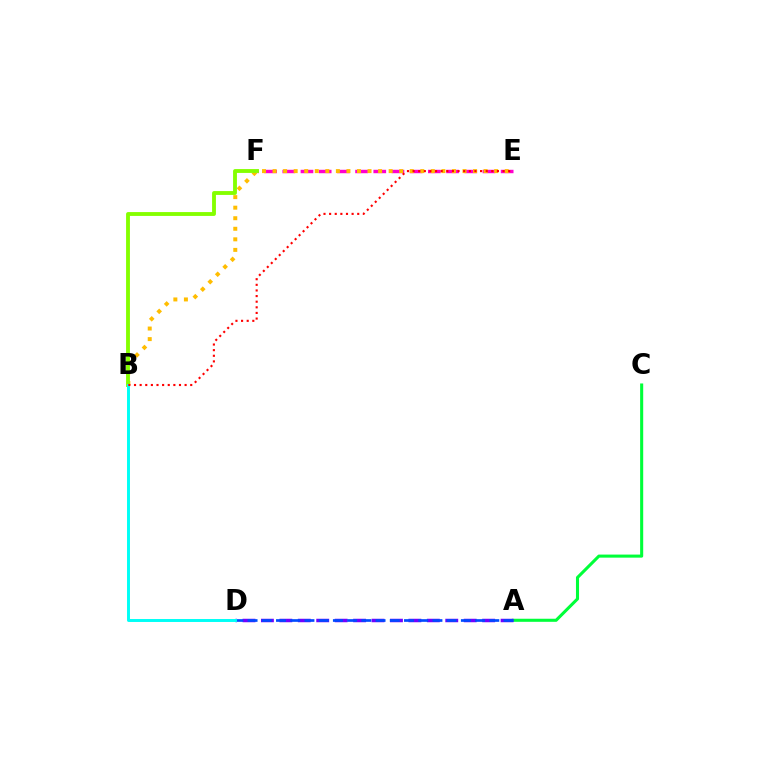{('E', 'F'): [{'color': '#ff00cf', 'line_style': 'dashed', 'thickness': 2.47}], ('A', 'C'): [{'color': '#00ff39', 'line_style': 'solid', 'thickness': 2.21}], ('A', 'D'): [{'color': '#7200ff', 'line_style': 'dashed', 'thickness': 2.5}, {'color': '#004bff', 'line_style': 'dashed', 'thickness': 1.93}], ('B', 'E'): [{'color': '#ffbd00', 'line_style': 'dotted', 'thickness': 2.87}, {'color': '#ff0000', 'line_style': 'dotted', 'thickness': 1.53}], ('B', 'F'): [{'color': '#84ff00', 'line_style': 'solid', 'thickness': 2.77}], ('B', 'D'): [{'color': '#00fff6', 'line_style': 'solid', 'thickness': 2.12}]}